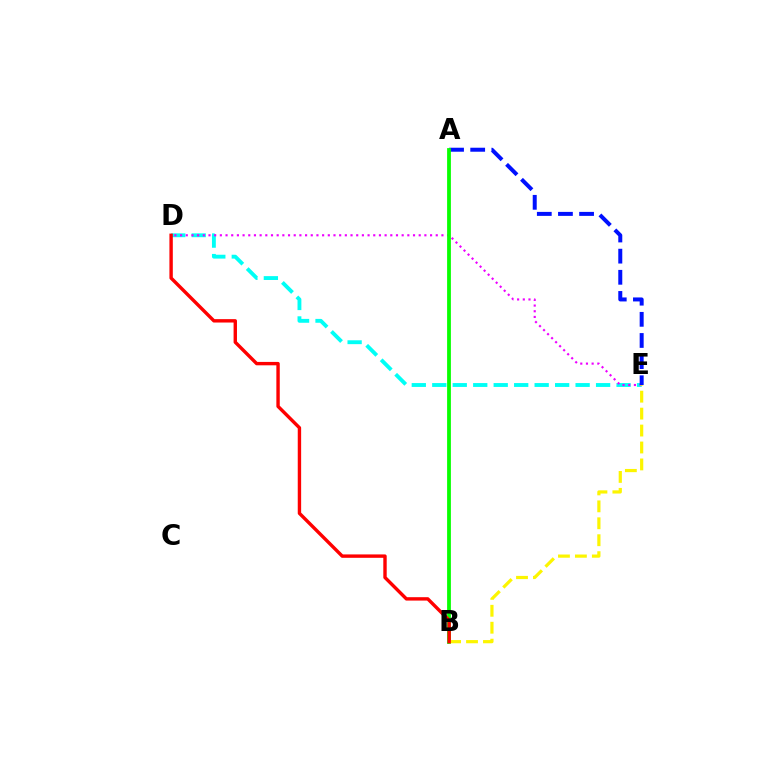{('D', 'E'): [{'color': '#00fff6', 'line_style': 'dashed', 'thickness': 2.78}, {'color': '#ee00ff', 'line_style': 'dotted', 'thickness': 1.54}], ('A', 'E'): [{'color': '#0010ff', 'line_style': 'dashed', 'thickness': 2.87}], ('A', 'B'): [{'color': '#08ff00', 'line_style': 'solid', 'thickness': 2.72}], ('B', 'E'): [{'color': '#fcf500', 'line_style': 'dashed', 'thickness': 2.3}], ('B', 'D'): [{'color': '#ff0000', 'line_style': 'solid', 'thickness': 2.44}]}